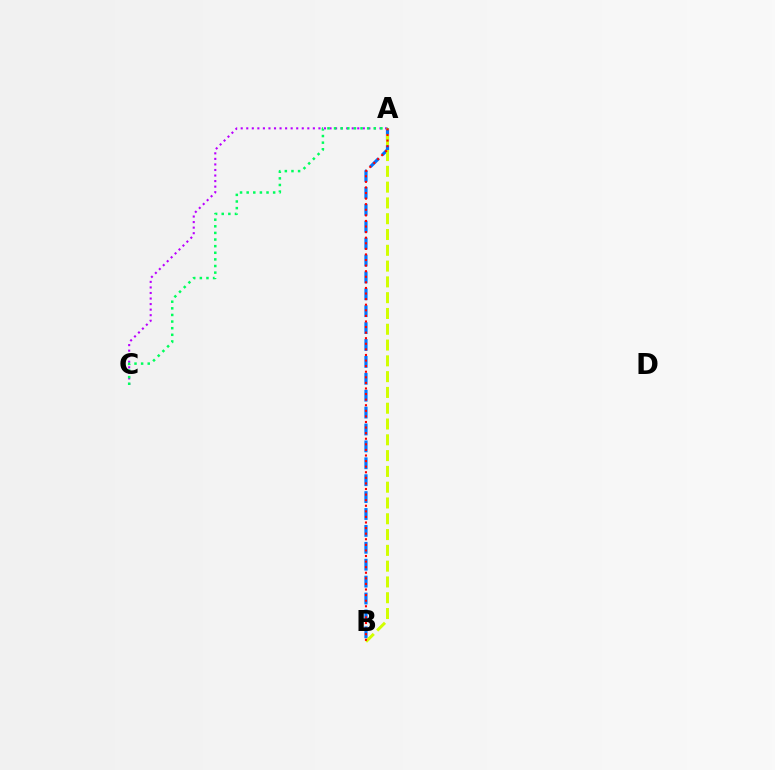{('A', 'B'): [{'color': '#0074ff', 'line_style': 'dashed', 'thickness': 2.3}, {'color': '#d1ff00', 'line_style': 'dashed', 'thickness': 2.15}, {'color': '#ff0000', 'line_style': 'dotted', 'thickness': 1.52}], ('A', 'C'): [{'color': '#b900ff', 'line_style': 'dotted', 'thickness': 1.51}, {'color': '#00ff5c', 'line_style': 'dotted', 'thickness': 1.8}]}